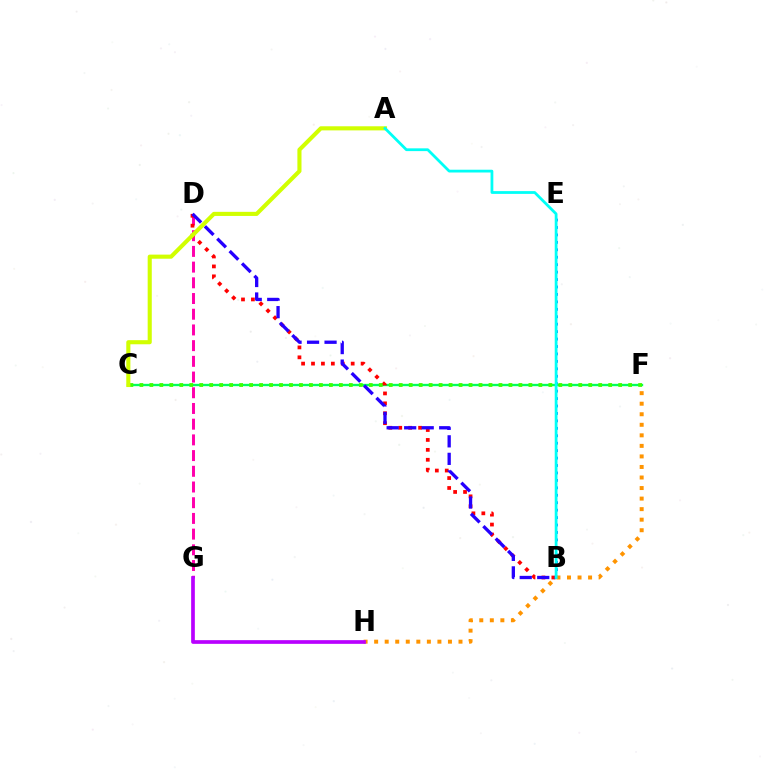{('D', 'G'): [{'color': '#ff00ac', 'line_style': 'dashed', 'thickness': 2.13}], ('B', 'E'): [{'color': '#0074ff', 'line_style': 'dotted', 'thickness': 2.02}], ('F', 'H'): [{'color': '#ff9400', 'line_style': 'dotted', 'thickness': 2.86}], ('C', 'F'): [{'color': '#00ff5c', 'line_style': 'solid', 'thickness': 1.69}, {'color': '#3dff00', 'line_style': 'dotted', 'thickness': 2.71}], ('B', 'D'): [{'color': '#ff0000', 'line_style': 'dotted', 'thickness': 2.7}, {'color': '#2500ff', 'line_style': 'dashed', 'thickness': 2.38}], ('G', 'H'): [{'color': '#b900ff', 'line_style': 'solid', 'thickness': 2.65}], ('A', 'C'): [{'color': '#d1ff00', 'line_style': 'solid', 'thickness': 2.96}], ('A', 'B'): [{'color': '#00fff6', 'line_style': 'solid', 'thickness': 2.0}]}